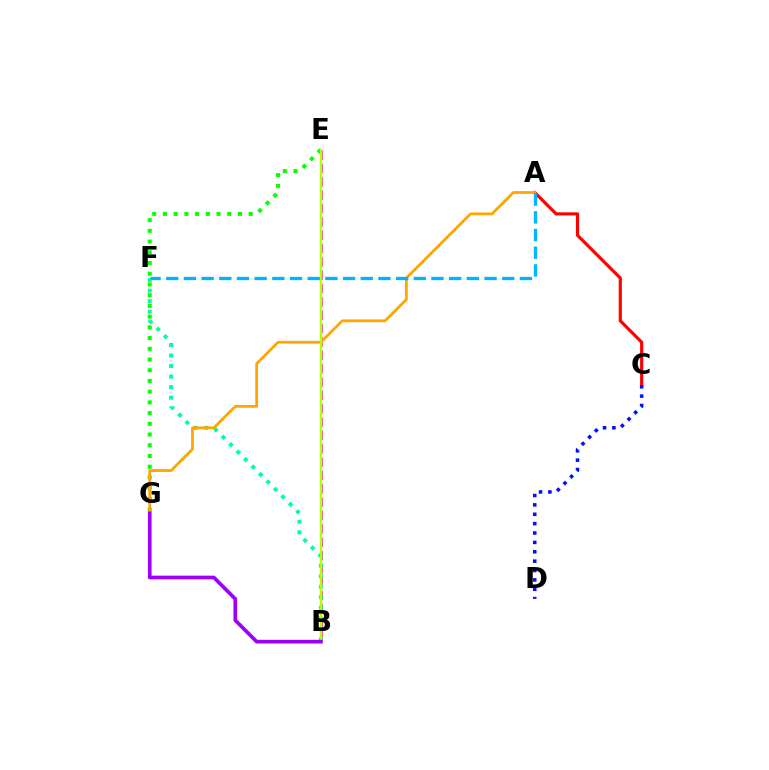{('B', 'E'): [{'color': '#ff00bd', 'line_style': 'dashed', 'thickness': 1.81}, {'color': '#b3ff00', 'line_style': 'solid', 'thickness': 1.77}], ('B', 'F'): [{'color': '#00ff9d', 'line_style': 'dotted', 'thickness': 2.86}], ('E', 'G'): [{'color': '#08ff00', 'line_style': 'dotted', 'thickness': 2.91}], ('A', 'C'): [{'color': '#ff0000', 'line_style': 'solid', 'thickness': 2.26}], ('A', 'G'): [{'color': '#ffa500', 'line_style': 'solid', 'thickness': 1.98}], ('C', 'D'): [{'color': '#0010ff', 'line_style': 'dotted', 'thickness': 2.55}], ('A', 'F'): [{'color': '#00b5ff', 'line_style': 'dashed', 'thickness': 2.4}], ('B', 'G'): [{'color': '#9b00ff', 'line_style': 'solid', 'thickness': 2.65}]}